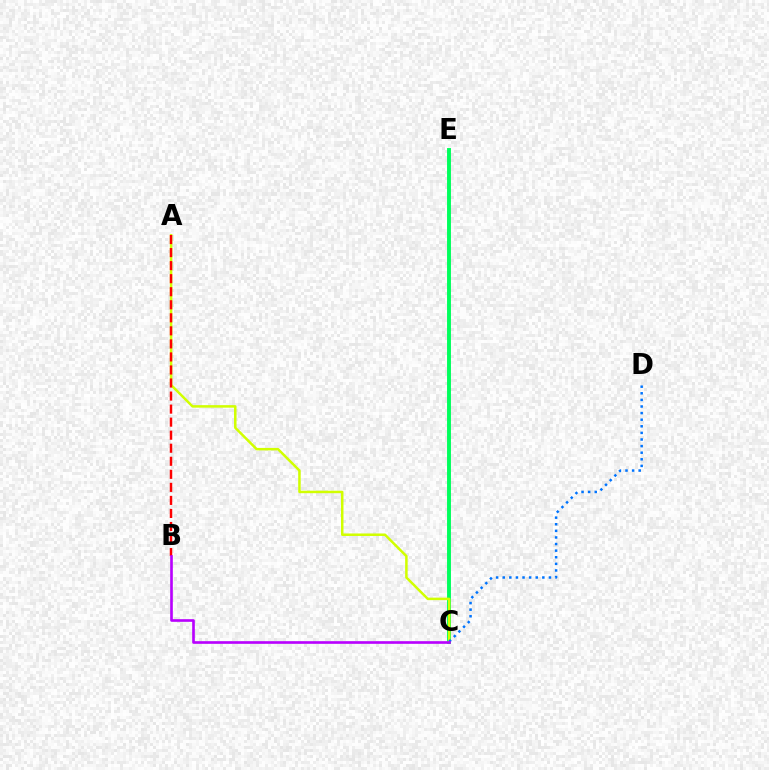{('C', 'E'): [{'color': '#00ff5c', 'line_style': 'solid', 'thickness': 2.81}], ('A', 'C'): [{'color': '#d1ff00', 'line_style': 'solid', 'thickness': 1.8}], ('A', 'B'): [{'color': '#ff0000', 'line_style': 'dashed', 'thickness': 1.77}], ('C', 'D'): [{'color': '#0074ff', 'line_style': 'dotted', 'thickness': 1.79}], ('B', 'C'): [{'color': '#b900ff', 'line_style': 'solid', 'thickness': 1.9}]}